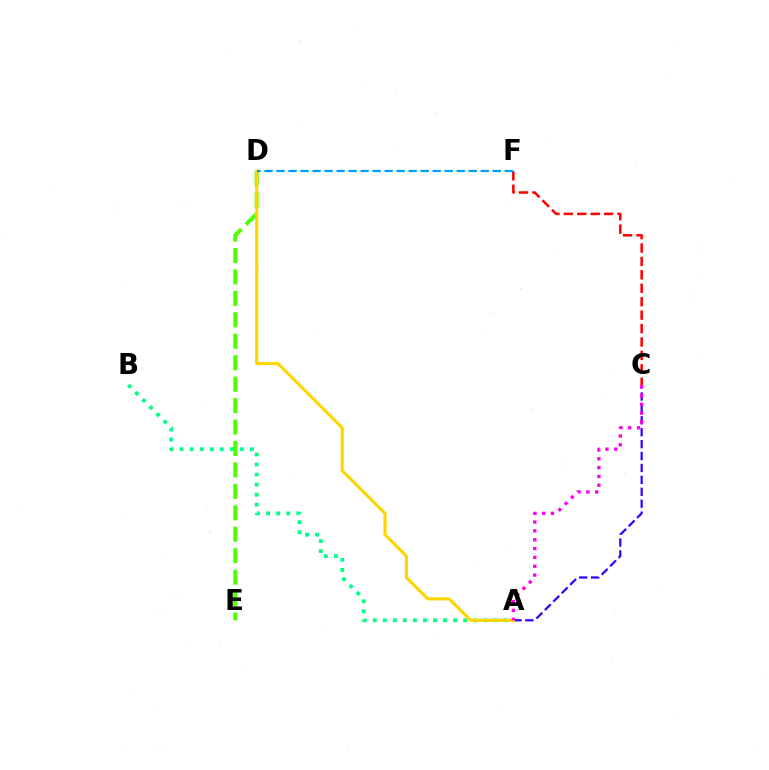{('D', 'E'): [{'color': '#4fff00', 'line_style': 'dashed', 'thickness': 2.91}], ('C', 'F'): [{'color': '#ff0000', 'line_style': 'dashed', 'thickness': 1.82}], ('A', 'B'): [{'color': '#00ff86', 'line_style': 'dotted', 'thickness': 2.73}], ('A', 'C'): [{'color': '#3700ff', 'line_style': 'dashed', 'thickness': 1.62}, {'color': '#ff00ed', 'line_style': 'dotted', 'thickness': 2.4}], ('A', 'D'): [{'color': '#ffd500', 'line_style': 'solid', 'thickness': 2.26}], ('D', 'F'): [{'color': '#009eff', 'line_style': 'dashed', 'thickness': 1.63}]}